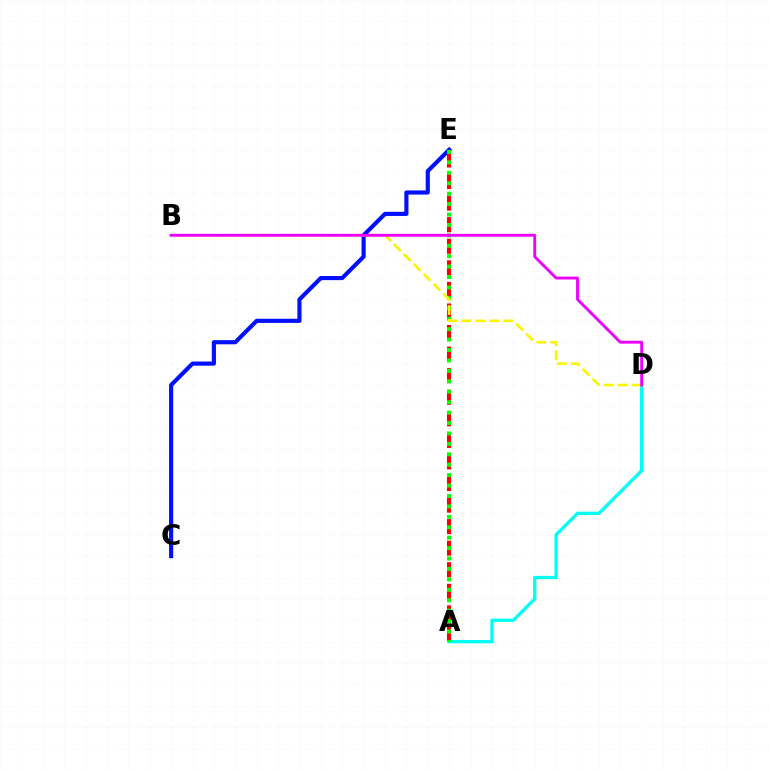{('A', 'D'): [{'color': '#00fff6', 'line_style': 'solid', 'thickness': 2.38}], ('A', 'E'): [{'color': '#ff0000', 'line_style': 'dashed', 'thickness': 2.93}, {'color': '#08ff00', 'line_style': 'dotted', 'thickness': 2.83}], ('C', 'E'): [{'color': '#0010ff', 'line_style': 'solid', 'thickness': 2.98}], ('B', 'D'): [{'color': '#fcf500', 'line_style': 'dashed', 'thickness': 1.9}, {'color': '#ee00ff', 'line_style': 'solid', 'thickness': 2.06}]}